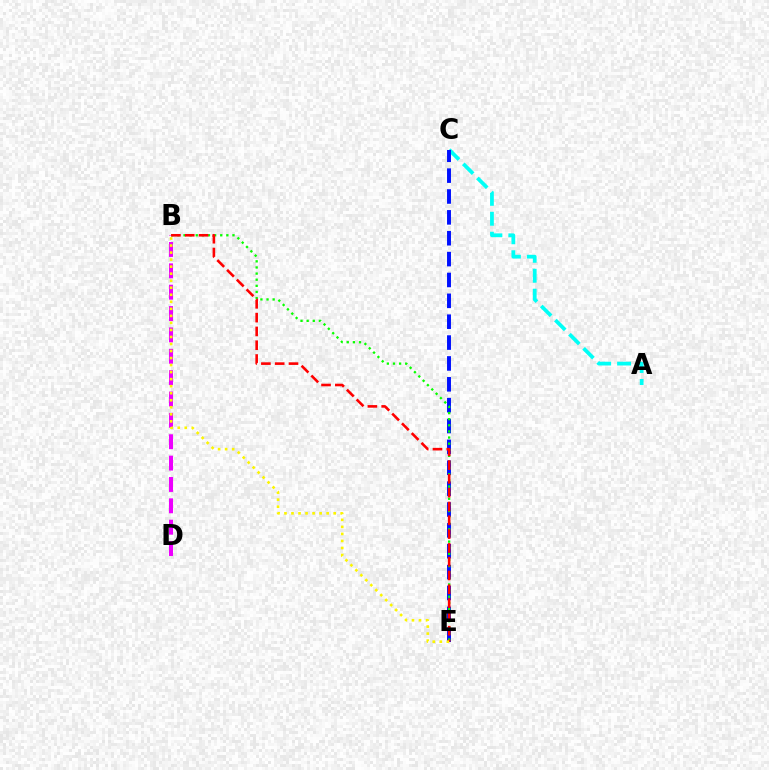{('A', 'C'): [{'color': '#00fff6', 'line_style': 'dashed', 'thickness': 2.71}], ('C', 'E'): [{'color': '#0010ff', 'line_style': 'dashed', 'thickness': 2.83}], ('B', 'E'): [{'color': '#08ff00', 'line_style': 'dotted', 'thickness': 1.66}, {'color': '#ff0000', 'line_style': 'dashed', 'thickness': 1.88}, {'color': '#fcf500', 'line_style': 'dotted', 'thickness': 1.91}], ('B', 'D'): [{'color': '#ee00ff', 'line_style': 'dashed', 'thickness': 2.9}]}